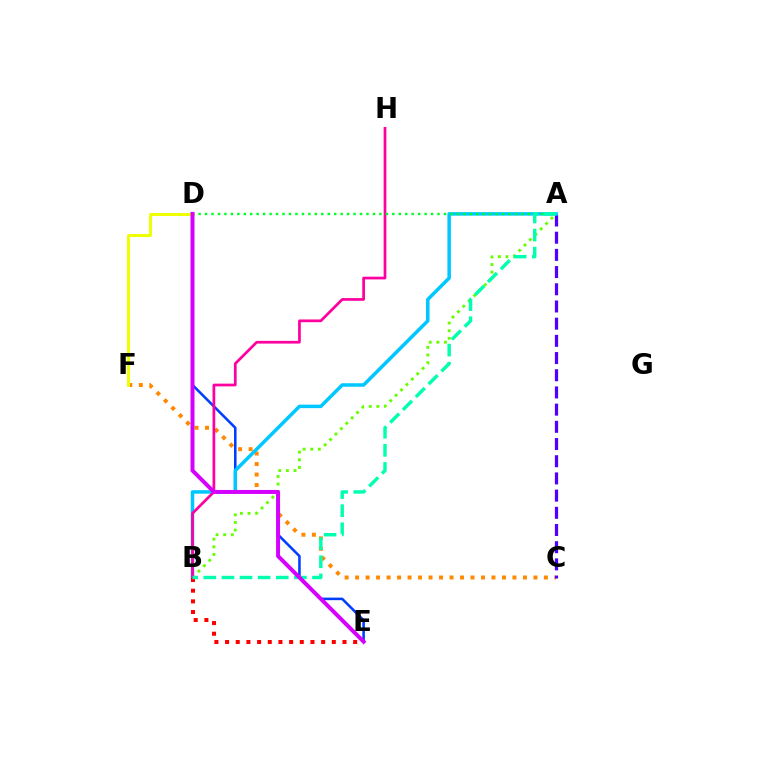{('D', 'E'): [{'color': '#003fff', 'line_style': 'solid', 'thickness': 1.85}, {'color': '#d600ff', 'line_style': 'solid', 'thickness': 2.86}], ('A', 'B'): [{'color': '#66ff00', 'line_style': 'dotted', 'thickness': 2.07}, {'color': '#00c7ff', 'line_style': 'solid', 'thickness': 2.52}, {'color': '#00ffaf', 'line_style': 'dashed', 'thickness': 2.46}], ('C', 'F'): [{'color': '#ff8800', 'line_style': 'dotted', 'thickness': 2.85}], ('A', 'C'): [{'color': '#4f00ff', 'line_style': 'dashed', 'thickness': 2.34}], ('B', 'H'): [{'color': '#ff00a0', 'line_style': 'solid', 'thickness': 1.96}], ('D', 'F'): [{'color': '#eeff00', 'line_style': 'solid', 'thickness': 2.14}], ('A', 'D'): [{'color': '#00ff27', 'line_style': 'dotted', 'thickness': 1.75}], ('B', 'E'): [{'color': '#ff0000', 'line_style': 'dotted', 'thickness': 2.9}]}